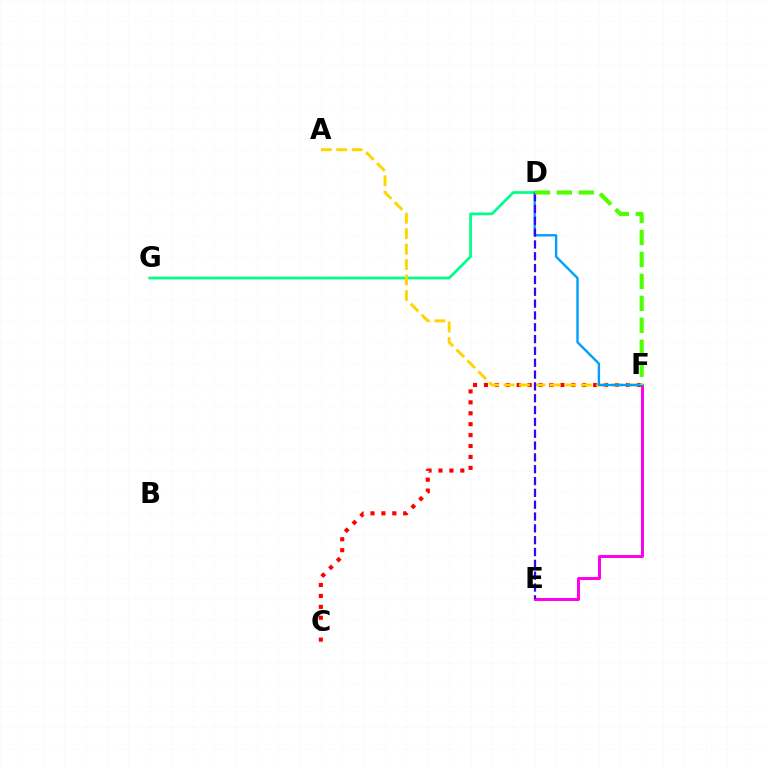{('D', 'G'): [{'color': '#00ff86', 'line_style': 'solid', 'thickness': 1.95}], ('E', 'F'): [{'color': '#ff00ed', 'line_style': 'solid', 'thickness': 2.14}], ('C', 'F'): [{'color': '#ff0000', 'line_style': 'dotted', 'thickness': 2.97}], ('A', 'F'): [{'color': '#ffd500', 'line_style': 'dashed', 'thickness': 2.1}], ('D', 'F'): [{'color': '#009eff', 'line_style': 'solid', 'thickness': 1.71}, {'color': '#4fff00', 'line_style': 'dashed', 'thickness': 2.98}], ('D', 'E'): [{'color': '#3700ff', 'line_style': 'dashed', 'thickness': 1.61}]}